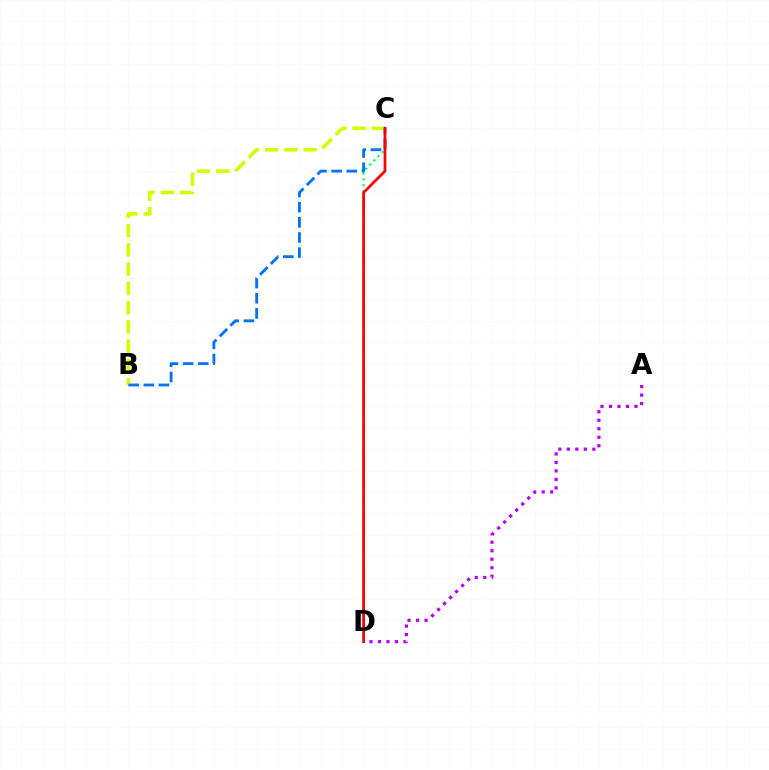{('B', 'C'): [{'color': '#d1ff00', 'line_style': 'dashed', 'thickness': 2.61}, {'color': '#0074ff', 'line_style': 'dashed', 'thickness': 2.06}], ('C', 'D'): [{'color': '#00ff5c', 'line_style': 'dotted', 'thickness': 1.6}, {'color': '#ff0000', 'line_style': 'solid', 'thickness': 1.97}], ('A', 'D'): [{'color': '#b900ff', 'line_style': 'dotted', 'thickness': 2.31}]}